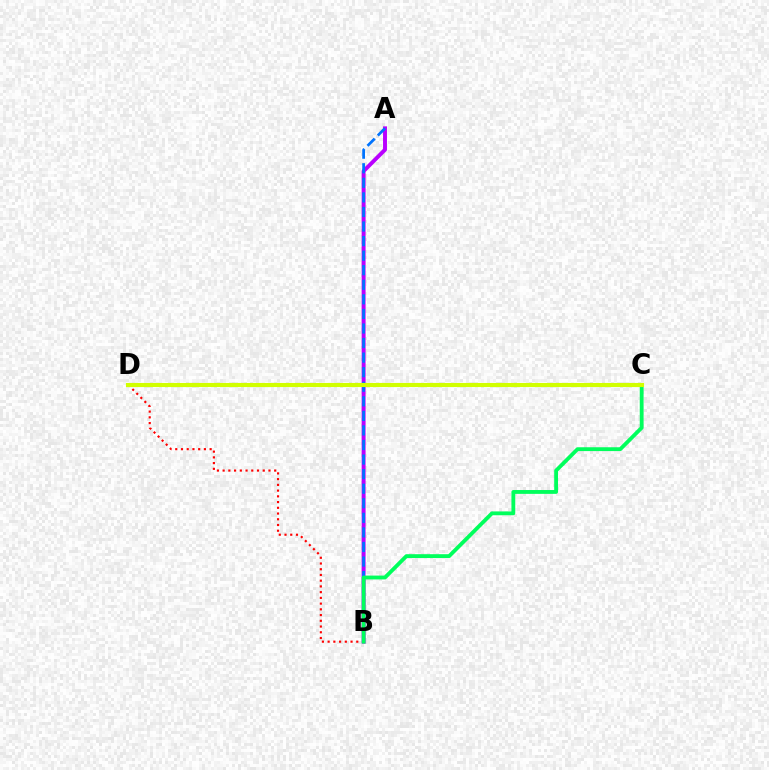{('B', 'D'): [{'color': '#ff0000', 'line_style': 'dotted', 'thickness': 1.56}], ('A', 'B'): [{'color': '#b900ff', 'line_style': 'solid', 'thickness': 2.83}, {'color': '#0074ff', 'line_style': 'dashed', 'thickness': 1.98}], ('B', 'C'): [{'color': '#00ff5c', 'line_style': 'solid', 'thickness': 2.76}], ('C', 'D'): [{'color': '#d1ff00', 'line_style': 'solid', 'thickness': 2.96}]}